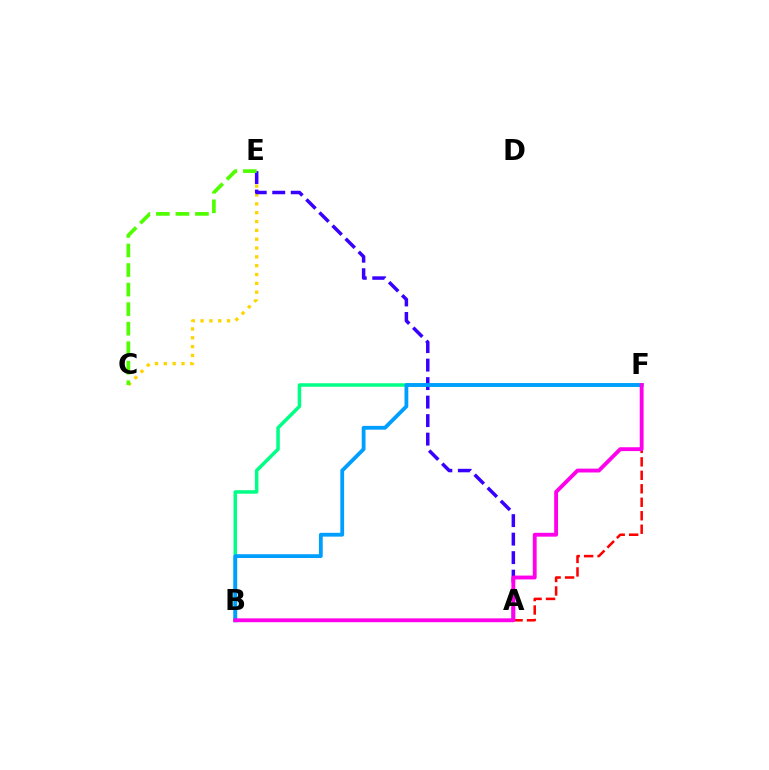{('B', 'F'): [{'color': '#00ff86', 'line_style': 'solid', 'thickness': 2.53}, {'color': '#009eff', 'line_style': 'solid', 'thickness': 2.74}, {'color': '#ff00ed', 'line_style': 'solid', 'thickness': 2.77}], ('A', 'F'): [{'color': '#ff0000', 'line_style': 'dashed', 'thickness': 1.83}], ('C', 'E'): [{'color': '#ffd500', 'line_style': 'dotted', 'thickness': 2.4}, {'color': '#4fff00', 'line_style': 'dashed', 'thickness': 2.65}], ('A', 'E'): [{'color': '#3700ff', 'line_style': 'dashed', 'thickness': 2.51}]}